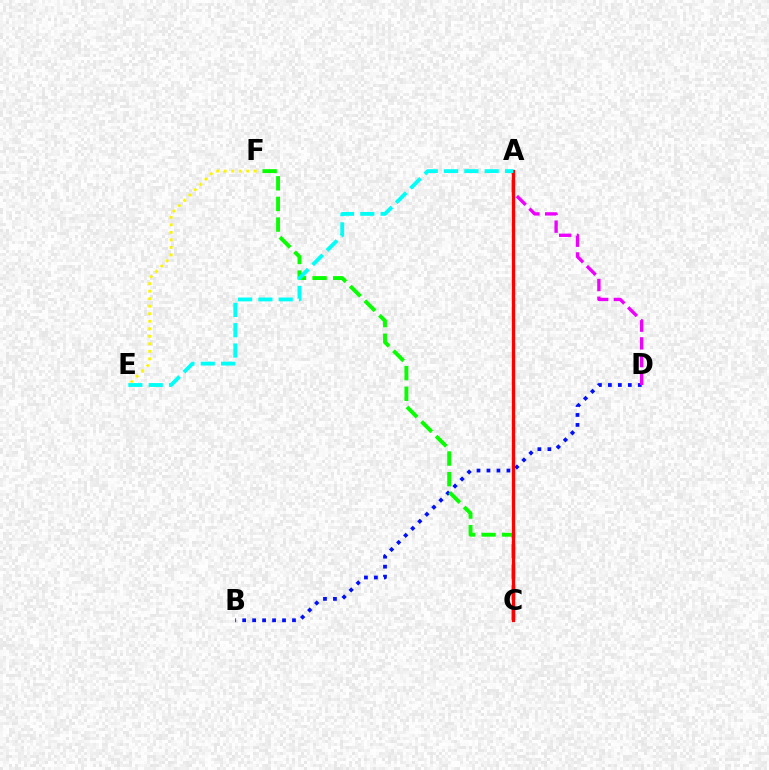{('B', 'D'): [{'color': '#0010ff', 'line_style': 'dotted', 'thickness': 2.71}], ('C', 'F'): [{'color': '#08ff00', 'line_style': 'dashed', 'thickness': 2.8}], ('A', 'D'): [{'color': '#ee00ff', 'line_style': 'dashed', 'thickness': 2.41}], ('E', 'F'): [{'color': '#fcf500', 'line_style': 'dotted', 'thickness': 2.04}], ('A', 'C'): [{'color': '#ff0000', 'line_style': 'solid', 'thickness': 2.38}], ('A', 'E'): [{'color': '#00fff6', 'line_style': 'dashed', 'thickness': 2.76}]}